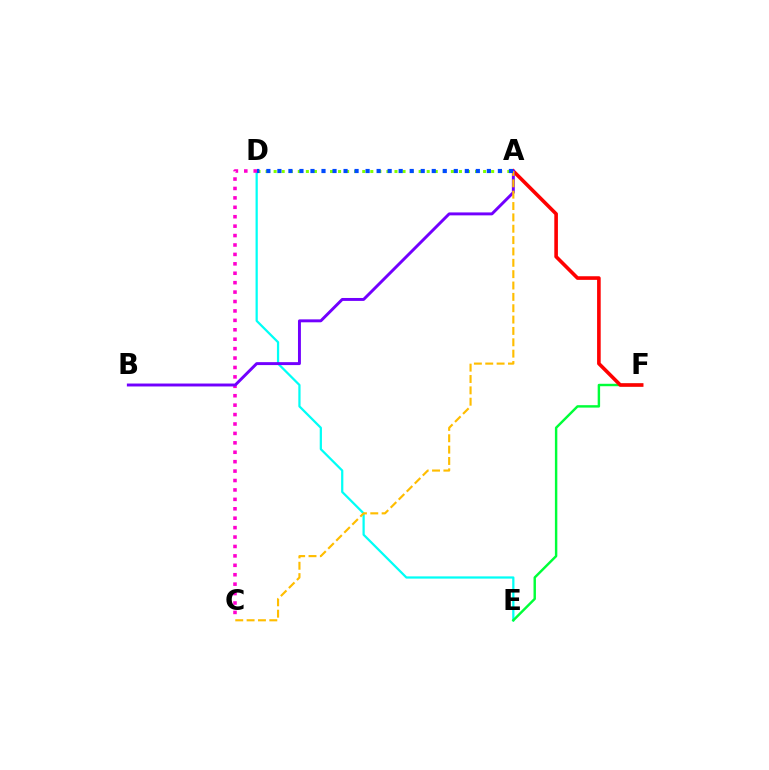{('A', 'D'): [{'color': '#84ff00', 'line_style': 'dotted', 'thickness': 2.19}, {'color': '#004bff', 'line_style': 'dotted', 'thickness': 3.0}], ('D', 'E'): [{'color': '#00fff6', 'line_style': 'solid', 'thickness': 1.61}], ('C', 'D'): [{'color': '#ff00cf', 'line_style': 'dotted', 'thickness': 2.56}], ('E', 'F'): [{'color': '#00ff39', 'line_style': 'solid', 'thickness': 1.75}], ('A', 'F'): [{'color': '#ff0000', 'line_style': 'solid', 'thickness': 2.6}], ('A', 'B'): [{'color': '#7200ff', 'line_style': 'solid', 'thickness': 2.11}], ('A', 'C'): [{'color': '#ffbd00', 'line_style': 'dashed', 'thickness': 1.54}]}